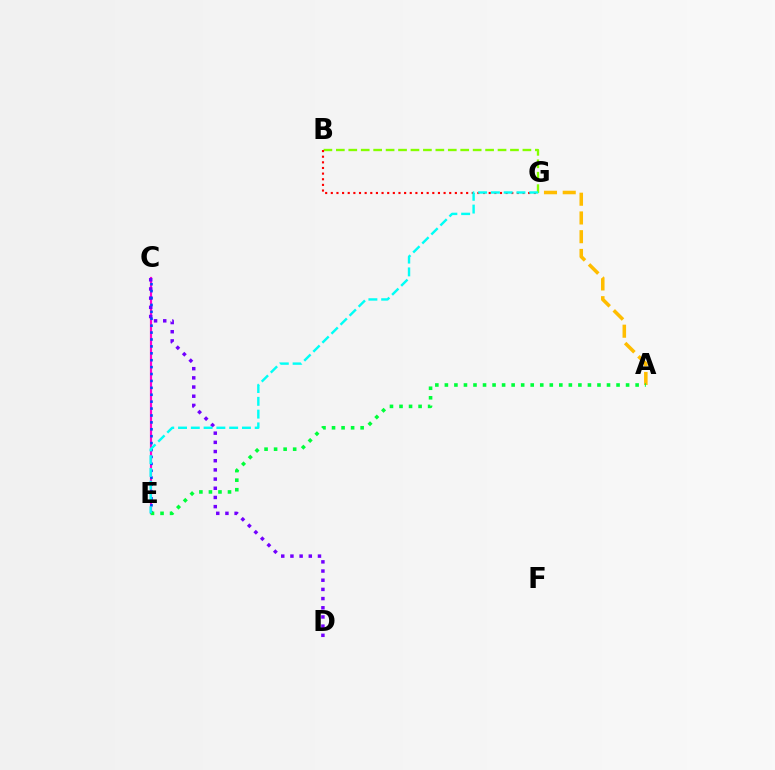{('C', 'E'): [{'color': '#ff00cf', 'line_style': 'solid', 'thickness': 1.57}, {'color': '#004bff', 'line_style': 'dotted', 'thickness': 1.88}], ('A', 'G'): [{'color': '#ffbd00', 'line_style': 'dashed', 'thickness': 2.55}], ('B', 'G'): [{'color': '#84ff00', 'line_style': 'dashed', 'thickness': 1.69}, {'color': '#ff0000', 'line_style': 'dotted', 'thickness': 1.53}], ('C', 'D'): [{'color': '#7200ff', 'line_style': 'dotted', 'thickness': 2.49}], ('A', 'E'): [{'color': '#00ff39', 'line_style': 'dotted', 'thickness': 2.59}], ('E', 'G'): [{'color': '#00fff6', 'line_style': 'dashed', 'thickness': 1.74}]}